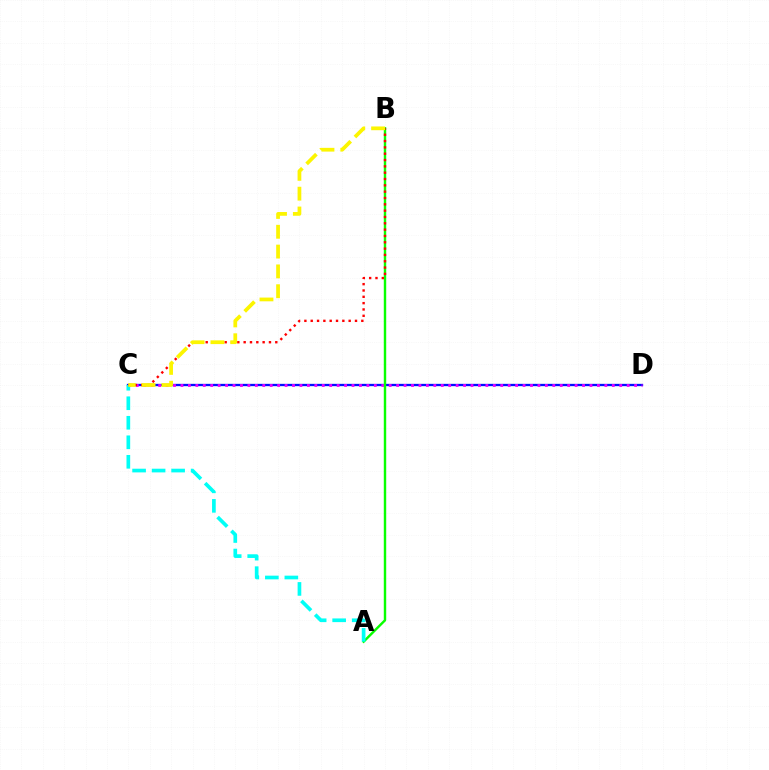{('C', 'D'): [{'color': '#0010ff', 'line_style': 'solid', 'thickness': 1.67}, {'color': '#ee00ff', 'line_style': 'dotted', 'thickness': 2.02}], ('A', 'B'): [{'color': '#08ff00', 'line_style': 'solid', 'thickness': 1.75}], ('A', 'C'): [{'color': '#00fff6', 'line_style': 'dashed', 'thickness': 2.65}], ('B', 'C'): [{'color': '#ff0000', 'line_style': 'dotted', 'thickness': 1.72}, {'color': '#fcf500', 'line_style': 'dashed', 'thickness': 2.69}]}